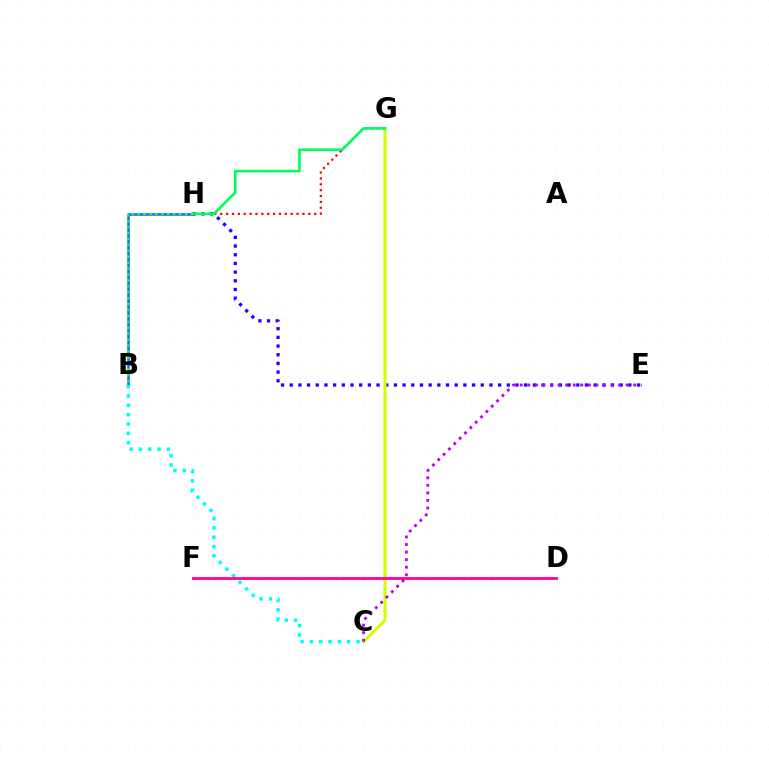{('B', 'H'): [{'color': '#0074ff', 'line_style': 'solid', 'thickness': 1.83}, {'color': '#3dff00', 'line_style': 'dotted', 'thickness': 1.61}], ('E', 'H'): [{'color': '#2500ff', 'line_style': 'dotted', 'thickness': 2.36}], ('B', 'C'): [{'color': '#00fff6', 'line_style': 'dotted', 'thickness': 2.53}], ('C', 'G'): [{'color': '#d1ff00', 'line_style': 'solid', 'thickness': 2.2}], ('C', 'E'): [{'color': '#b900ff', 'line_style': 'dotted', 'thickness': 2.05}], ('D', 'F'): [{'color': '#ff9400', 'line_style': 'dotted', 'thickness': 1.83}, {'color': '#ff00ac', 'line_style': 'solid', 'thickness': 2.04}], ('G', 'H'): [{'color': '#ff0000', 'line_style': 'dotted', 'thickness': 1.6}, {'color': '#00ff5c', 'line_style': 'solid', 'thickness': 1.9}]}